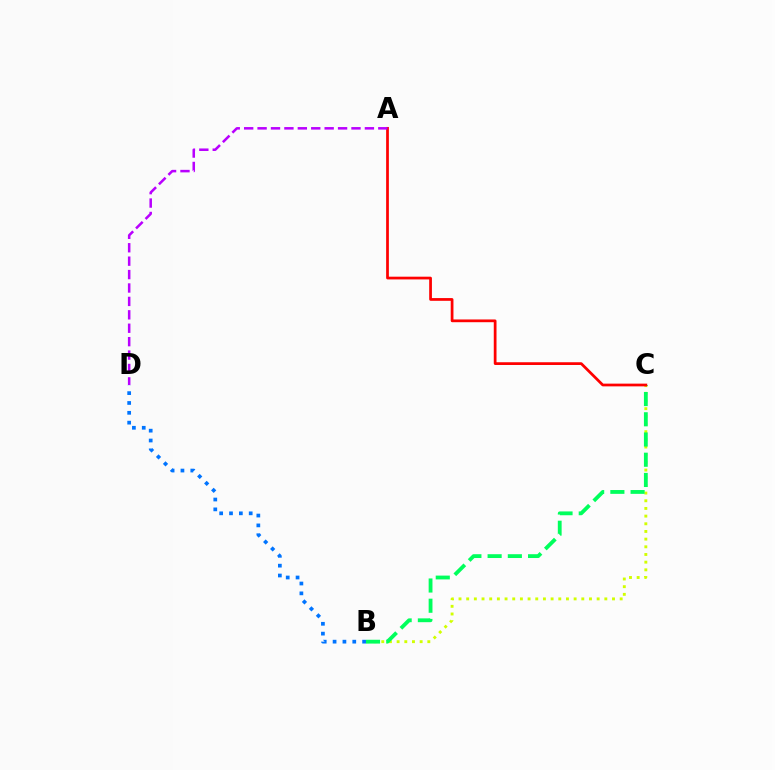{('B', 'C'): [{'color': '#d1ff00', 'line_style': 'dotted', 'thickness': 2.09}, {'color': '#00ff5c', 'line_style': 'dashed', 'thickness': 2.75}], ('B', 'D'): [{'color': '#0074ff', 'line_style': 'dotted', 'thickness': 2.68}], ('A', 'C'): [{'color': '#ff0000', 'line_style': 'solid', 'thickness': 1.97}], ('A', 'D'): [{'color': '#b900ff', 'line_style': 'dashed', 'thickness': 1.82}]}